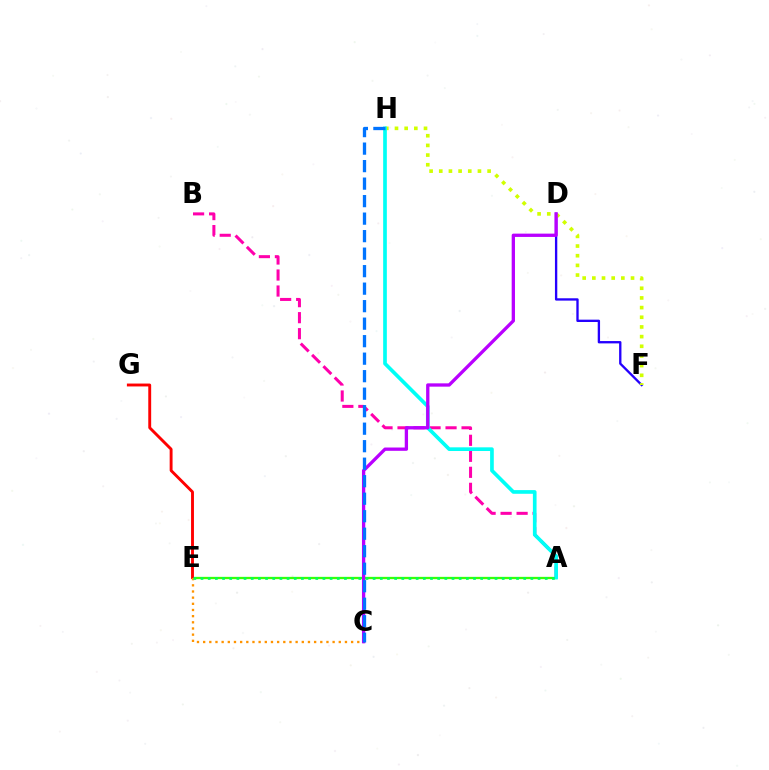{('D', 'F'): [{'color': '#2500ff', 'line_style': 'solid', 'thickness': 1.68}], ('A', 'E'): [{'color': '#3dff00', 'line_style': 'solid', 'thickness': 1.65}, {'color': '#00ff5c', 'line_style': 'dotted', 'thickness': 1.95}], ('A', 'B'): [{'color': '#ff00ac', 'line_style': 'dashed', 'thickness': 2.17}], ('F', 'H'): [{'color': '#d1ff00', 'line_style': 'dotted', 'thickness': 2.63}], ('E', 'G'): [{'color': '#ff0000', 'line_style': 'solid', 'thickness': 2.08}], ('C', 'E'): [{'color': '#ff9400', 'line_style': 'dotted', 'thickness': 1.68}], ('A', 'H'): [{'color': '#00fff6', 'line_style': 'solid', 'thickness': 2.64}], ('C', 'D'): [{'color': '#b900ff', 'line_style': 'solid', 'thickness': 2.38}], ('C', 'H'): [{'color': '#0074ff', 'line_style': 'dashed', 'thickness': 2.38}]}